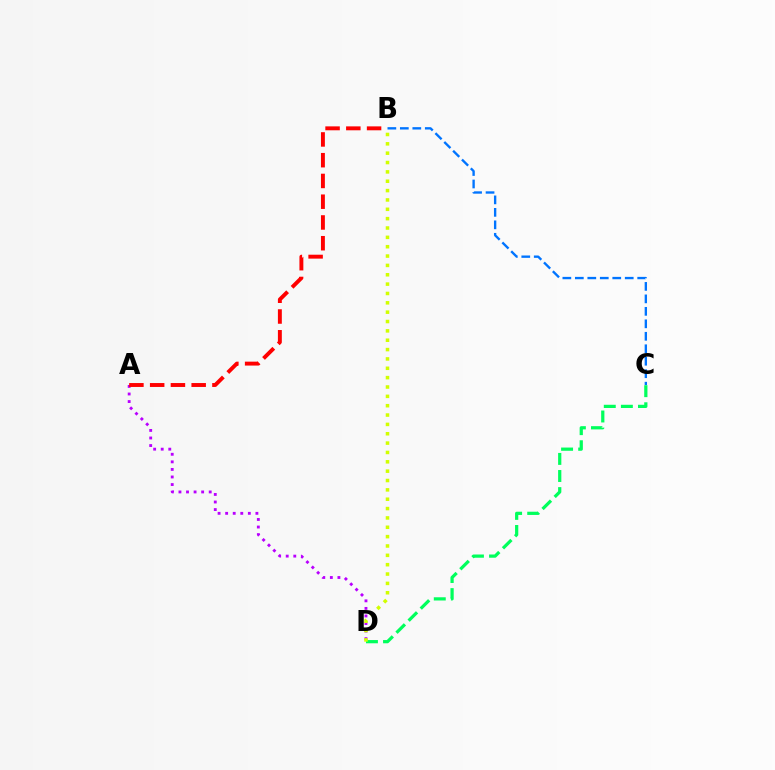{('A', 'D'): [{'color': '#b900ff', 'line_style': 'dotted', 'thickness': 2.06}], ('A', 'B'): [{'color': '#ff0000', 'line_style': 'dashed', 'thickness': 2.82}], ('B', 'C'): [{'color': '#0074ff', 'line_style': 'dashed', 'thickness': 1.69}], ('C', 'D'): [{'color': '#00ff5c', 'line_style': 'dashed', 'thickness': 2.32}], ('B', 'D'): [{'color': '#d1ff00', 'line_style': 'dotted', 'thickness': 2.54}]}